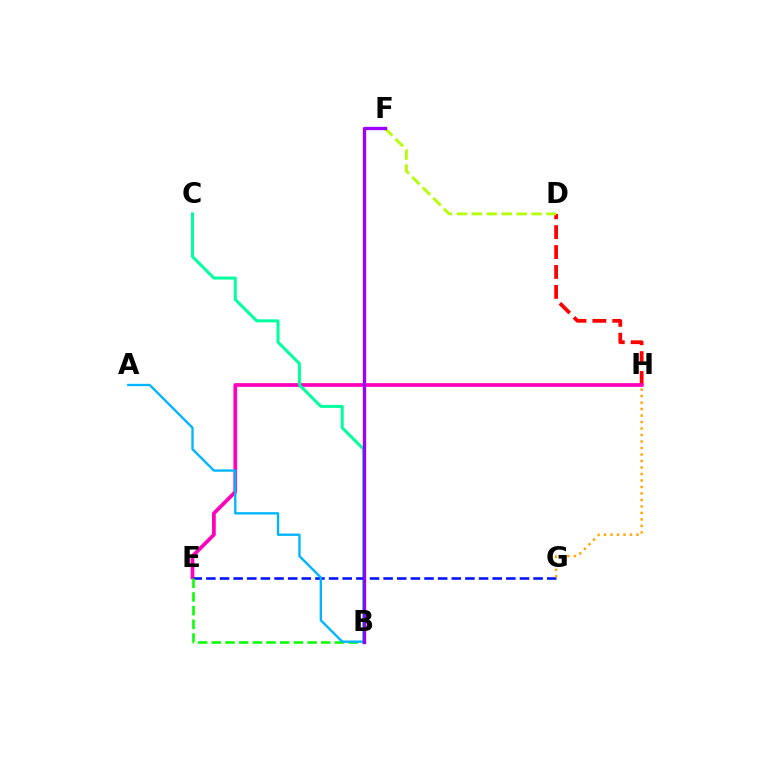{('D', 'H'): [{'color': '#ff0000', 'line_style': 'dashed', 'thickness': 2.7}], ('D', 'F'): [{'color': '#b3ff00', 'line_style': 'dashed', 'thickness': 2.03}], ('E', 'H'): [{'color': '#ff00bd', 'line_style': 'solid', 'thickness': 2.69}], ('B', 'C'): [{'color': '#00ff9d', 'line_style': 'solid', 'thickness': 2.16}], ('E', 'G'): [{'color': '#0010ff', 'line_style': 'dashed', 'thickness': 1.85}], ('B', 'E'): [{'color': '#08ff00', 'line_style': 'dashed', 'thickness': 1.86}], ('A', 'B'): [{'color': '#00b5ff', 'line_style': 'solid', 'thickness': 1.69}], ('B', 'F'): [{'color': '#9b00ff', 'line_style': 'solid', 'thickness': 2.4}], ('G', 'H'): [{'color': '#ffa500', 'line_style': 'dotted', 'thickness': 1.76}]}